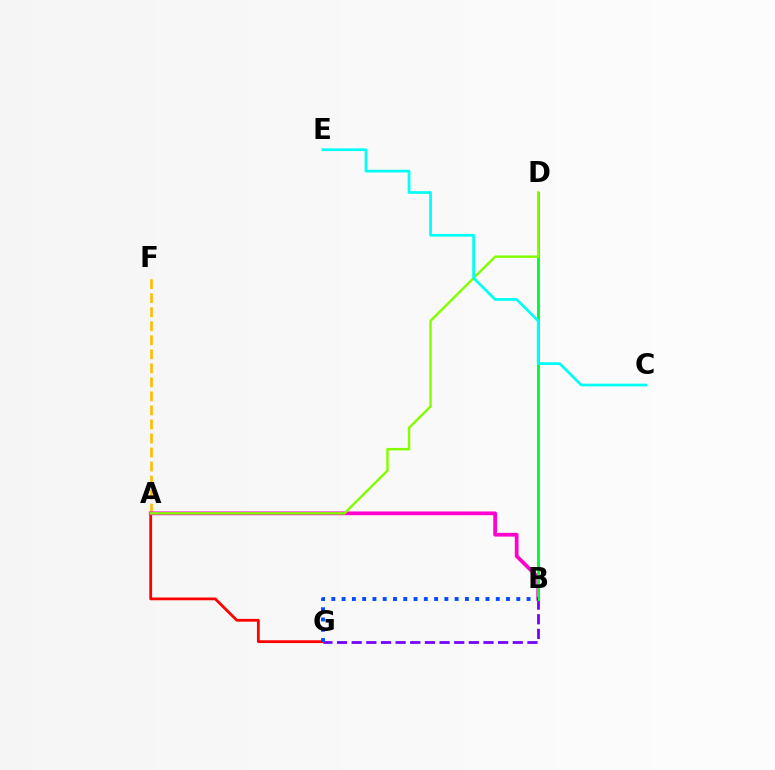{('A', 'G'): [{'color': '#ff0000', 'line_style': 'solid', 'thickness': 2.0}], ('A', 'F'): [{'color': '#ffbd00', 'line_style': 'dashed', 'thickness': 1.91}], ('B', 'G'): [{'color': '#7200ff', 'line_style': 'dashed', 'thickness': 1.99}, {'color': '#004bff', 'line_style': 'dotted', 'thickness': 2.79}], ('A', 'B'): [{'color': '#ff00cf', 'line_style': 'solid', 'thickness': 2.7}], ('B', 'D'): [{'color': '#00ff39', 'line_style': 'solid', 'thickness': 2.15}], ('A', 'D'): [{'color': '#84ff00', 'line_style': 'solid', 'thickness': 1.77}], ('C', 'E'): [{'color': '#00fff6', 'line_style': 'solid', 'thickness': 1.96}]}